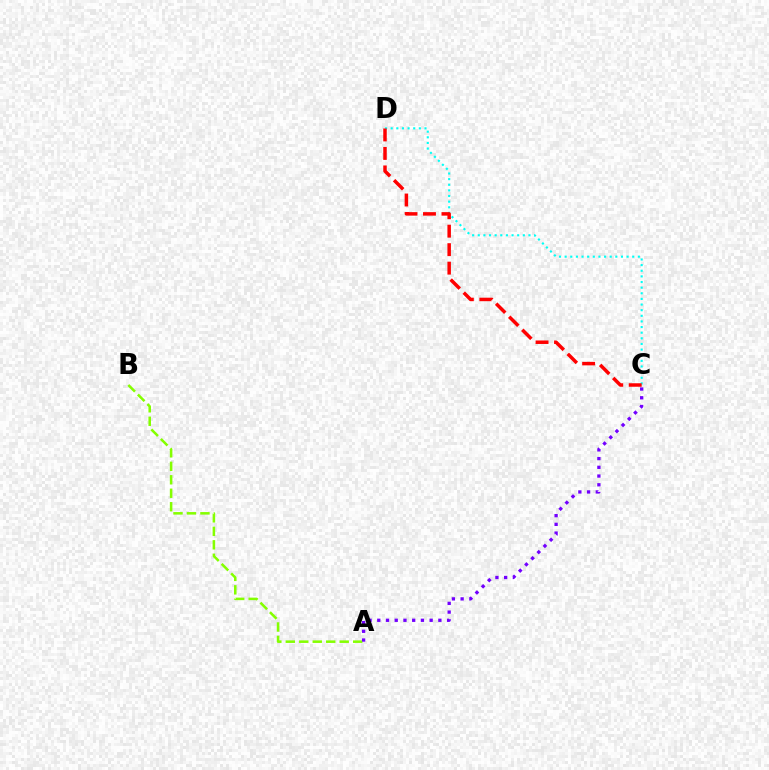{('A', 'B'): [{'color': '#84ff00', 'line_style': 'dashed', 'thickness': 1.83}], ('A', 'C'): [{'color': '#7200ff', 'line_style': 'dotted', 'thickness': 2.37}], ('C', 'D'): [{'color': '#00fff6', 'line_style': 'dotted', 'thickness': 1.53}, {'color': '#ff0000', 'line_style': 'dashed', 'thickness': 2.51}]}